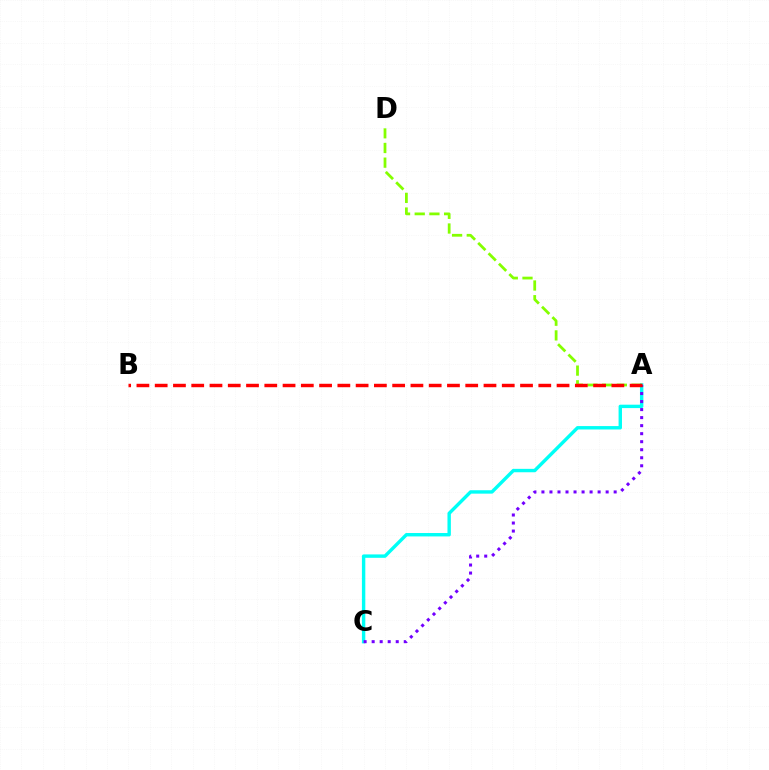{('A', 'C'): [{'color': '#00fff6', 'line_style': 'solid', 'thickness': 2.45}, {'color': '#7200ff', 'line_style': 'dotted', 'thickness': 2.18}], ('A', 'D'): [{'color': '#84ff00', 'line_style': 'dashed', 'thickness': 2.0}], ('A', 'B'): [{'color': '#ff0000', 'line_style': 'dashed', 'thickness': 2.48}]}